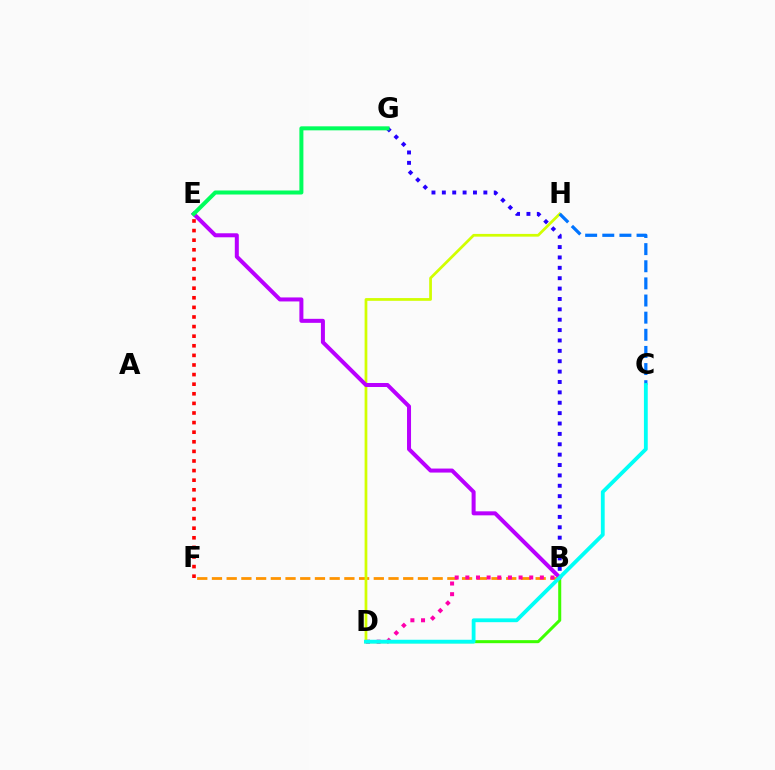{('E', 'F'): [{'color': '#ff0000', 'line_style': 'dotted', 'thickness': 2.61}], ('B', 'F'): [{'color': '#ff9400', 'line_style': 'dashed', 'thickness': 2.0}], ('B', 'D'): [{'color': '#ff00ac', 'line_style': 'dotted', 'thickness': 2.89}, {'color': '#3dff00', 'line_style': 'solid', 'thickness': 2.18}], ('D', 'H'): [{'color': '#d1ff00', 'line_style': 'solid', 'thickness': 1.97}], ('B', 'G'): [{'color': '#2500ff', 'line_style': 'dotted', 'thickness': 2.82}], ('B', 'E'): [{'color': '#b900ff', 'line_style': 'solid', 'thickness': 2.89}], ('C', 'H'): [{'color': '#0074ff', 'line_style': 'dashed', 'thickness': 2.33}], ('E', 'G'): [{'color': '#00ff5c', 'line_style': 'solid', 'thickness': 2.89}], ('C', 'D'): [{'color': '#00fff6', 'line_style': 'solid', 'thickness': 2.74}]}